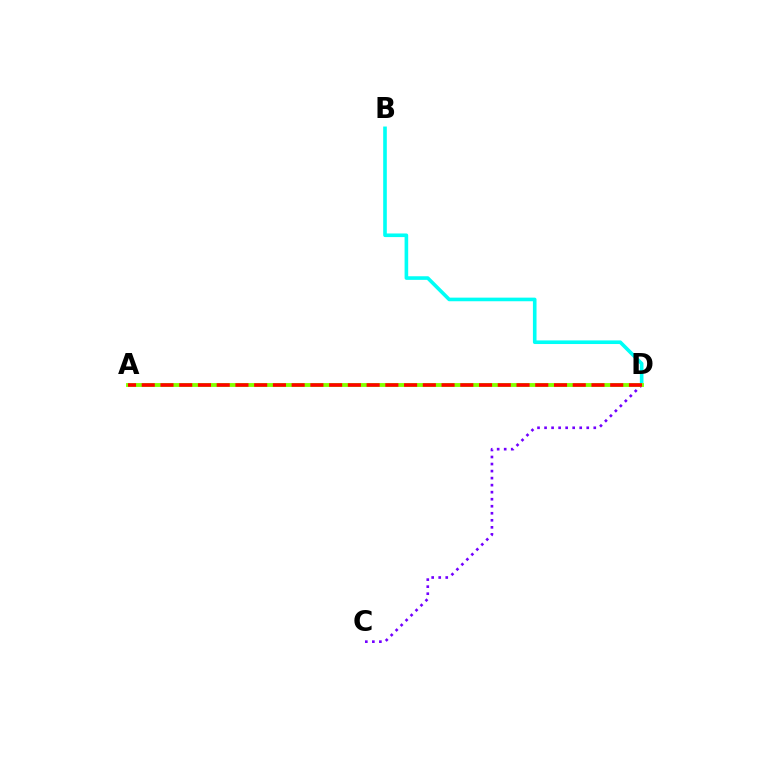{('C', 'D'): [{'color': '#7200ff', 'line_style': 'dotted', 'thickness': 1.91}], ('B', 'D'): [{'color': '#00fff6', 'line_style': 'solid', 'thickness': 2.6}], ('A', 'D'): [{'color': '#84ff00', 'line_style': 'solid', 'thickness': 2.79}, {'color': '#ff0000', 'line_style': 'dashed', 'thickness': 2.55}]}